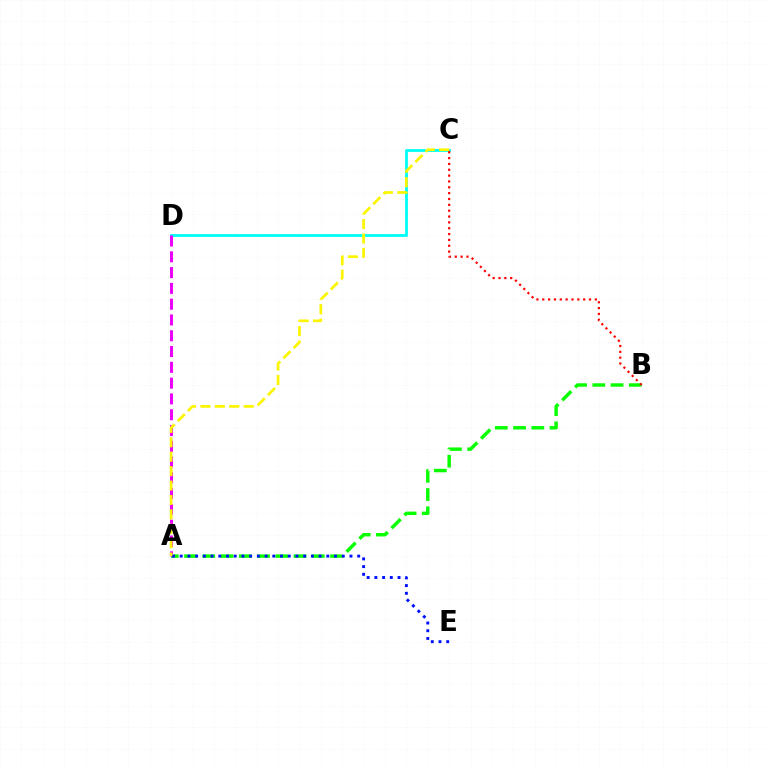{('A', 'B'): [{'color': '#08ff00', 'line_style': 'dashed', 'thickness': 2.48}], ('C', 'D'): [{'color': '#00fff6', 'line_style': 'solid', 'thickness': 2.03}], ('B', 'C'): [{'color': '#ff0000', 'line_style': 'dotted', 'thickness': 1.59}], ('A', 'D'): [{'color': '#ee00ff', 'line_style': 'dashed', 'thickness': 2.15}], ('A', 'E'): [{'color': '#0010ff', 'line_style': 'dotted', 'thickness': 2.1}], ('A', 'C'): [{'color': '#fcf500', 'line_style': 'dashed', 'thickness': 1.96}]}